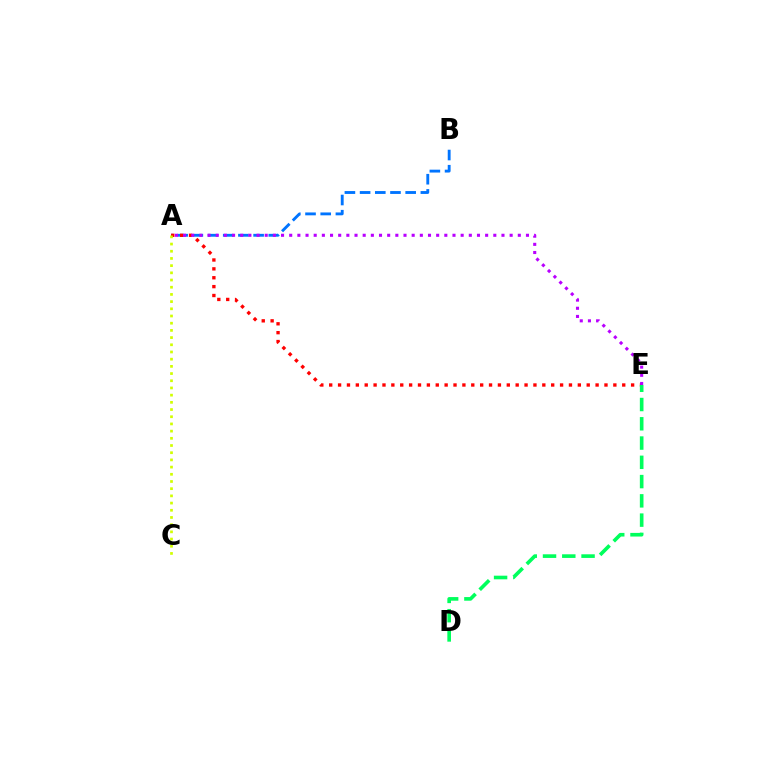{('A', 'B'): [{'color': '#0074ff', 'line_style': 'dashed', 'thickness': 2.06}], ('A', 'E'): [{'color': '#ff0000', 'line_style': 'dotted', 'thickness': 2.41}, {'color': '#b900ff', 'line_style': 'dotted', 'thickness': 2.22}], ('D', 'E'): [{'color': '#00ff5c', 'line_style': 'dashed', 'thickness': 2.62}], ('A', 'C'): [{'color': '#d1ff00', 'line_style': 'dotted', 'thickness': 1.95}]}